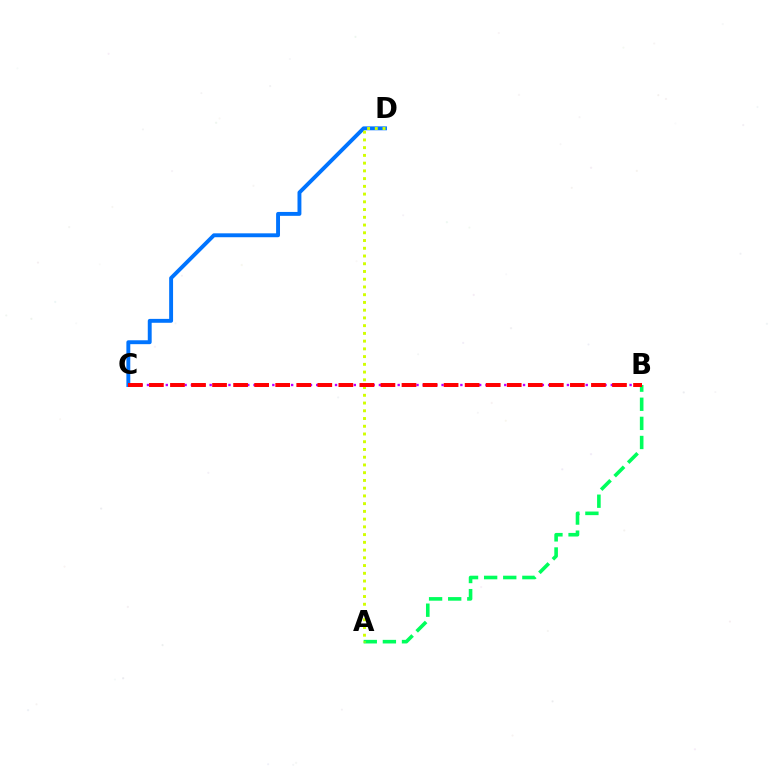{('C', 'D'): [{'color': '#0074ff', 'line_style': 'solid', 'thickness': 2.81}], ('A', 'B'): [{'color': '#00ff5c', 'line_style': 'dashed', 'thickness': 2.6}], ('B', 'C'): [{'color': '#b900ff', 'line_style': 'dotted', 'thickness': 1.7}, {'color': '#ff0000', 'line_style': 'dashed', 'thickness': 2.86}], ('A', 'D'): [{'color': '#d1ff00', 'line_style': 'dotted', 'thickness': 2.1}]}